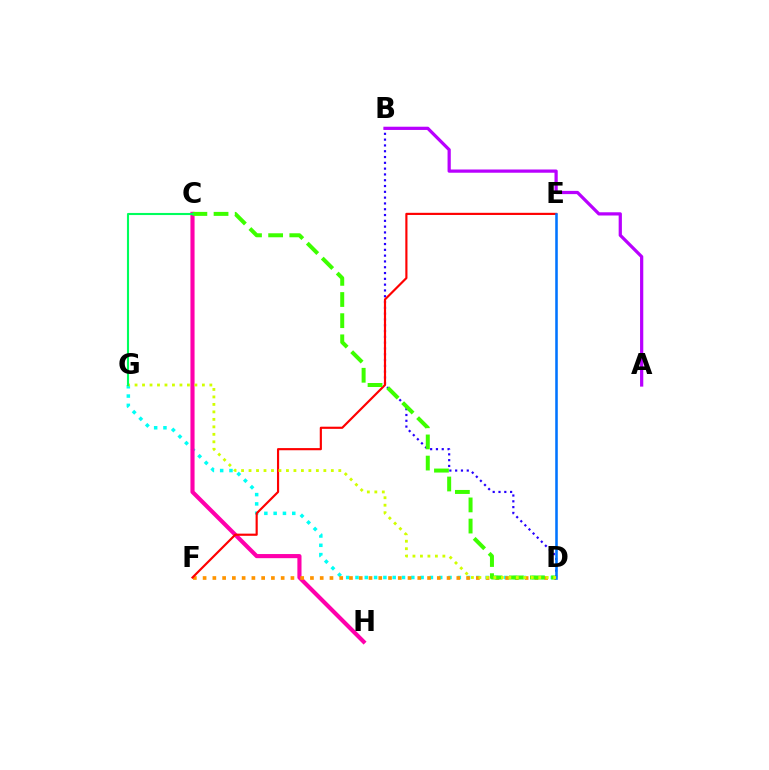{('B', 'D'): [{'color': '#2500ff', 'line_style': 'dotted', 'thickness': 1.58}], ('D', 'G'): [{'color': '#00fff6', 'line_style': 'dotted', 'thickness': 2.53}, {'color': '#d1ff00', 'line_style': 'dotted', 'thickness': 2.03}], ('C', 'H'): [{'color': '#ff00ac', 'line_style': 'solid', 'thickness': 2.97}], ('D', 'F'): [{'color': '#ff9400', 'line_style': 'dotted', 'thickness': 2.65}], ('E', 'F'): [{'color': '#ff0000', 'line_style': 'solid', 'thickness': 1.56}], ('C', 'D'): [{'color': '#3dff00', 'line_style': 'dashed', 'thickness': 2.87}], ('D', 'E'): [{'color': '#0074ff', 'line_style': 'solid', 'thickness': 1.84}], ('C', 'G'): [{'color': '#00ff5c', 'line_style': 'solid', 'thickness': 1.52}], ('A', 'B'): [{'color': '#b900ff', 'line_style': 'solid', 'thickness': 2.33}]}